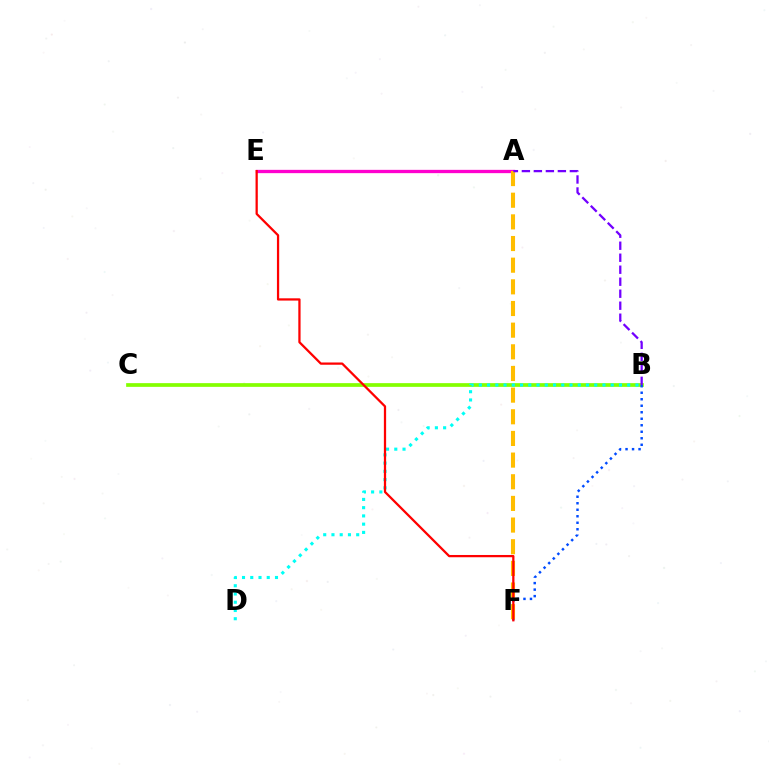{('B', 'C'): [{'color': '#84ff00', 'line_style': 'solid', 'thickness': 2.67}], ('B', 'D'): [{'color': '#00fff6', 'line_style': 'dotted', 'thickness': 2.24}], ('A', 'E'): [{'color': '#00ff39', 'line_style': 'dashed', 'thickness': 1.86}, {'color': '#ff00cf', 'line_style': 'solid', 'thickness': 2.38}], ('B', 'F'): [{'color': '#004bff', 'line_style': 'dotted', 'thickness': 1.77}], ('A', 'F'): [{'color': '#ffbd00', 'line_style': 'dashed', 'thickness': 2.94}], ('A', 'B'): [{'color': '#7200ff', 'line_style': 'dashed', 'thickness': 1.63}], ('E', 'F'): [{'color': '#ff0000', 'line_style': 'solid', 'thickness': 1.63}]}